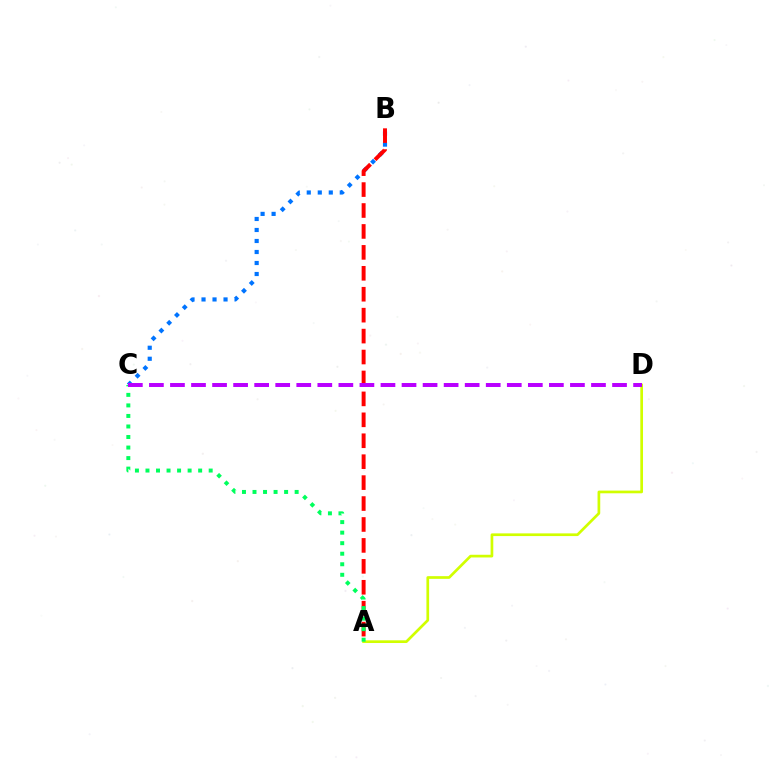{('B', 'C'): [{'color': '#0074ff', 'line_style': 'dotted', 'thickness': 2.99}], ('A', 'D'): [{'color': '#d1ff00', 'line_style': 'solid', 'thickness': 1.94}], ('A', 'B'): [{'color': '#ff0000', 'line_style': 'dashed', 'thickness': 2.84}], ('A', 'C'): [{'color': '#00ff5c', 'line_style': 'dotted', 'thickness': 2.86}], ('C', 'D'): [{'color': '#b900ff', 'line_style': 'dashed', 'thickness': 2.86}]}